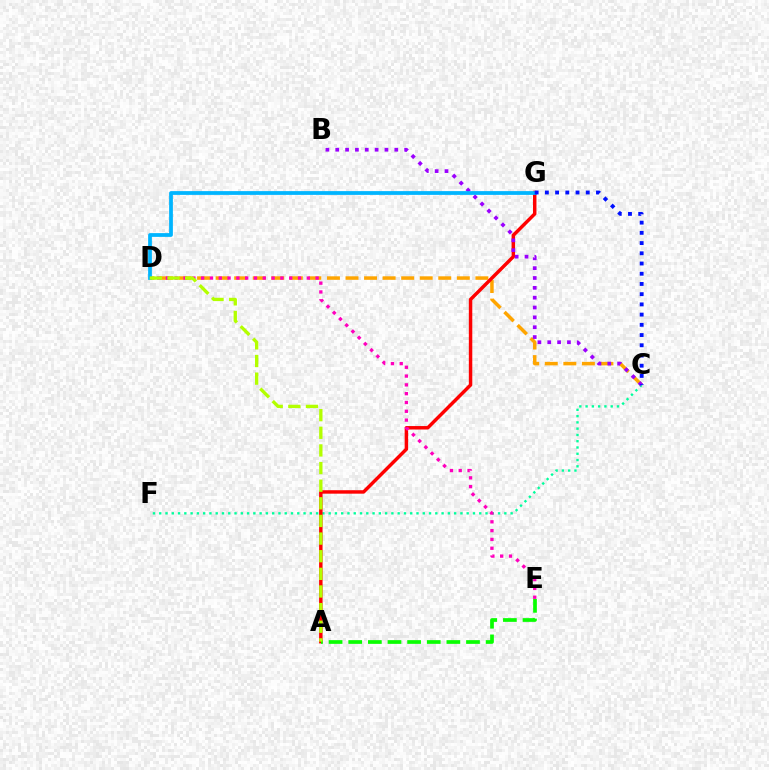{('C', 'D'): [{'color': '#ffa500', 'line_style': 'dashed', 'thickness': 2.52}], ('C', 'F'): [{'color': '#00ff9d', 'line_style': 'dotted', 'thickness': 1.7}], ('A', 'G'): [{'color': '#ff0000', 'line_style': 'solid', 'thickness': 2.49}], ('B', 'C'): [{'color': '#9b00ff', 'line_style': 'dotted', 'thickness': 2.67}], ('A', 'E'): [{'color': '#08ff00', 'line_style': 'dashed', 'thickness': 2.67}], ('D', 'E'): [{'color': '#ff00bd', 'line_style': 'dotted', 'thickness': 2.39}], ('D', 'G'): [{'color': '#00b5ff', 'line_style': 'solid', 'thickness': 2.71}], ('C', 'G'): [{'color': '#0010ff', 'line_style': 'dotted', 'thickness': 2.78}], ('A', 'D'): [{'color': '#b3ff00', 'line_style': 'dashed', 'thickness': 2.4}]}